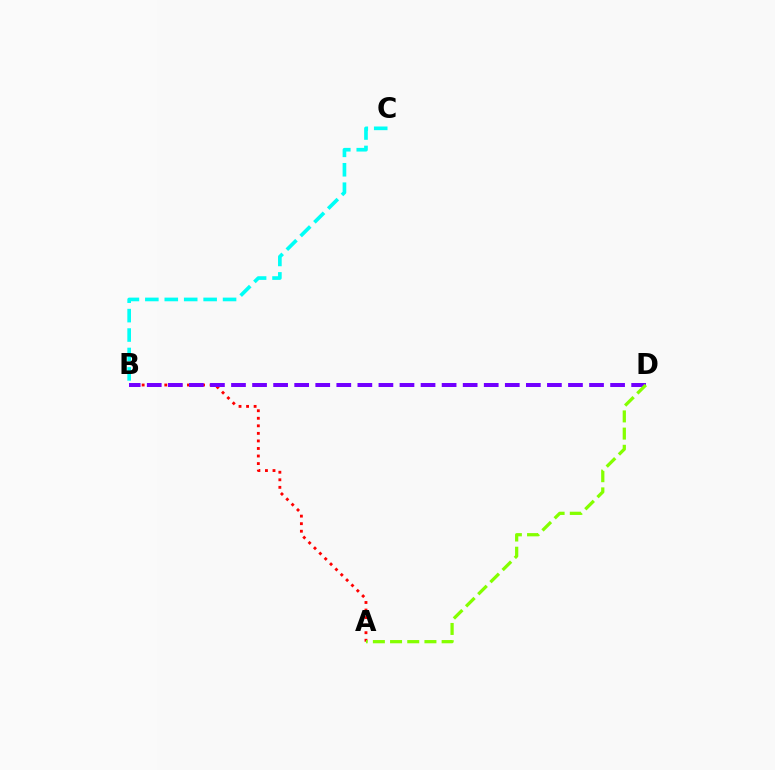{('A', 'B'): [{'color': '#ff0000', 'line_style': 'dotted', 'thickness': 2.05}], ('B', 'D'): [{'color': '#7200ff', 'line_style': 'dashed', 'thickness': 2.86}], ('A', 'D'): [{'color': '#84ff00', 'line_style': 'dashed', 'thickness': 2.33}], ('B', 'C'): [{'color': '#00fff6', 'line_style': 'dashed', 'thickness': 2.64}]}